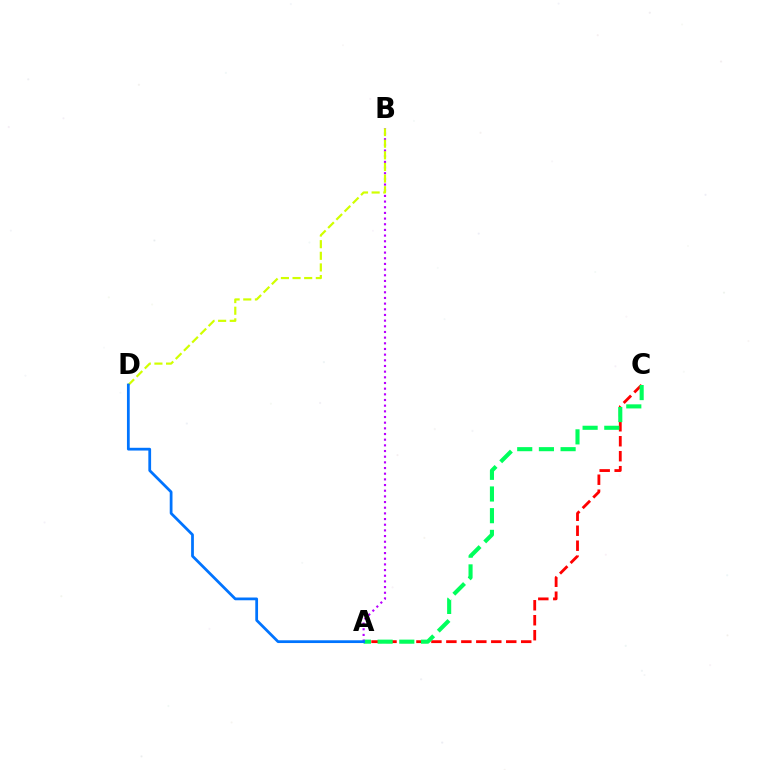{('A', 'C'): [{'color': '#ff0000', 'line_style': 'dashed', 'thickness': 2.03}, {'color': '#00ff5c', 'line_style': 'dashed', 'thickness': 2.95}], ('A', 'B'): [{'color': '#b900ff', 'line_style': 'dotted', 'thickness': 1.54}], ('B', 'D'): [{'color': '#d1ff00', 'line_style': 'dashed', 'thickness': 1.58}], ('A', 'D'): [{'color': '#0074ff', 'line_style': 'solid', 'thickness': 1.99}]}